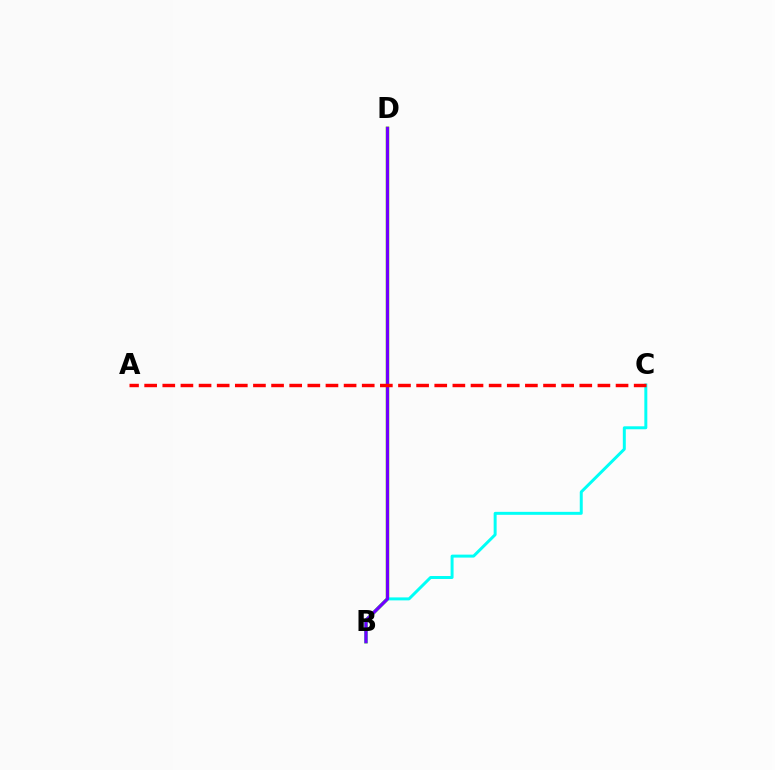{('B', 'D'): [{'color': '#84ff00', 'line_style': 'solid', 'thickness': 2.57}, {'color': '#7200ff', 'line_style': 'solid', 'thickness': 2.31}], ('B', 'C'): [{'color': '#00fff6', 'line_style': 'solid', 'thickness': 2.14}], ('A', 'C'): [{'color': '#ff0000', 'line_style': 'dashed', 'thickness': 2.46}]}